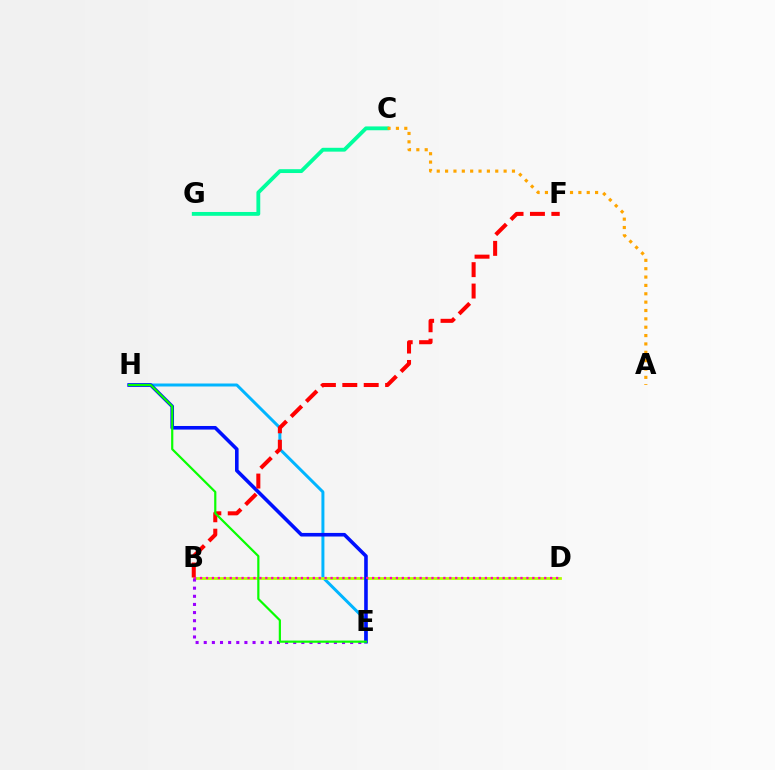{('C', 'G'): [{'color': '#00ff9d', 'line_style': 'solid', 'thickness': 2.76}], ('A', 'C'): [{'color': '#ffa500', 'line_style': 'dotted', 'thickness': 2.27}], ('E', 'H'): [{'color': '#00b5ff', 'line_style': 'solid', 'thickness': 2.15}, {'color': '#0010ff', 'line_style': 'solid', 'thickness': 2.58}, {'color': '#08ff00', 'line_style': 'solid', 'thickness': 1.58}], ('B', 'D'): [{'color': '#b3ff00', 'line_style': 'solid', 'thickness': 1.99}, {'color': '#ff00bd', 'line_style': 'dotted', 'thickness': 1.61}], ('B', 'E'): [{'color': '#9b00ff', 'line_style': 'dotted', 'thickness': 2.21}], ('B', 'F'): [{'color': '#ff0000', 'line_style': 'dashed', 'thickness': 2.91}]}